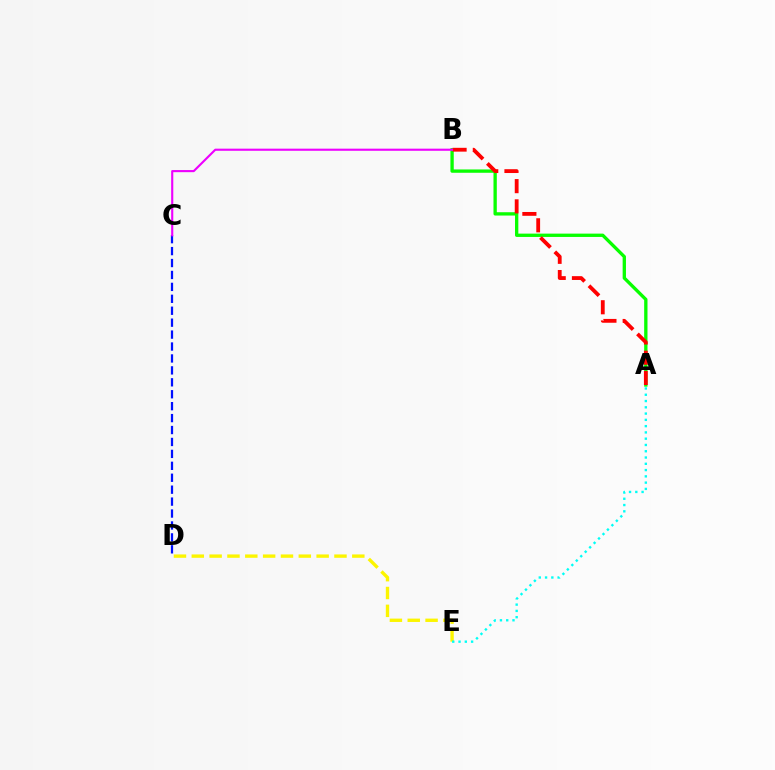{('C', 'D'): [{'color': '#0010ff', 'line_style': 'dashed', 'thickness': 1.62}], ('D', 'E'): [{'color': '#fcf500', 'line_style': 'dashed', 'thickness': 2.42}], ('A', 'B'): [{'color': '#08ff00', 'line_style': 'solid', 'thickness': 2.39}, {'color': '#ff0000', 'line_style': 'dashed', 'thickness': 2.75}], ('A', 'E'): [{'color': '#00fff6', 'line_style': 'dotted', 'thickness': 1.71}], ('B', 'C'): [{'color': '#ee00ff', 'line_style': 'solid', 'thickness': 1.53}]}